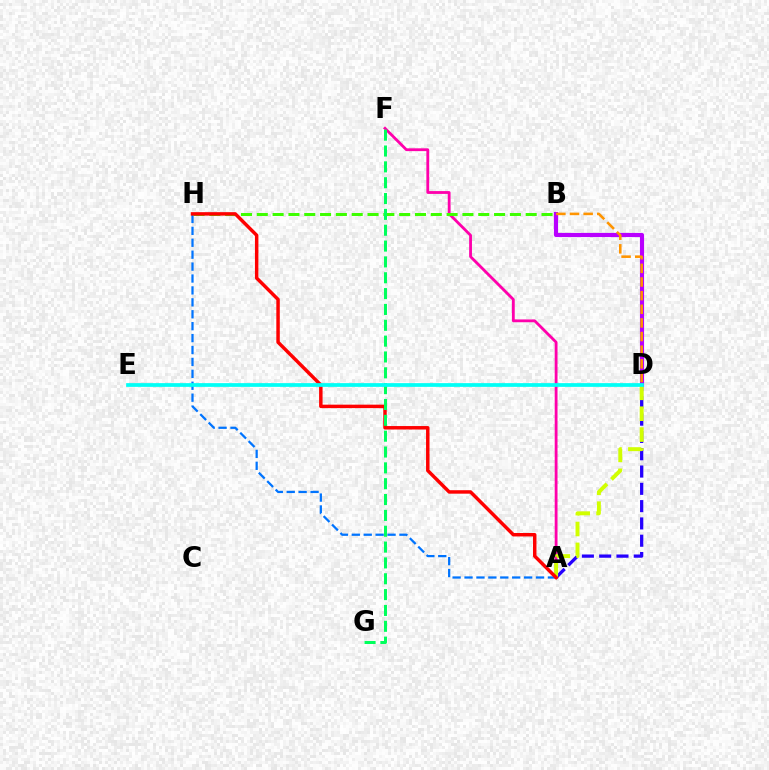{('A', 'H'): [{'color': '#0074ff', 'line_style': 'dashed', 'thickness': 1.62}, {'color': '#ff0000', 'line_style': 'solid', 'thickness': 2.49}], ('A', 'F'): [{'color': '#ff00ac', 'line_style': 'solid', 'thickness': 2.03}], ('B', 'D'): [{'color': '#b900ff', 'line_style': 'solid', 'thickness': 2.98}, {'color': '#ff9400', 'line_style': 'dashed', 'thickness': 1.85}], ('A', 'D'): [{'color': '#2500ff', 'line_style': 'dashed', 'thickness': 2.35}, {'color': '#d1ff00', 'line_style': 'dashed', 'thickness': 2.83}], ('B', 'H'): [{'color': '#3dff00', 'line_style': 'dashed', 'thickness': 2.15}], ('F', 'G'): [{'color': '#00ff5c', 'line_style': 'dashed', 'thickness': 2.15}], ('D', 'E'): [{'color': '#00fff6', 'line_style': 'solid', 'thickness': 2.68}]}